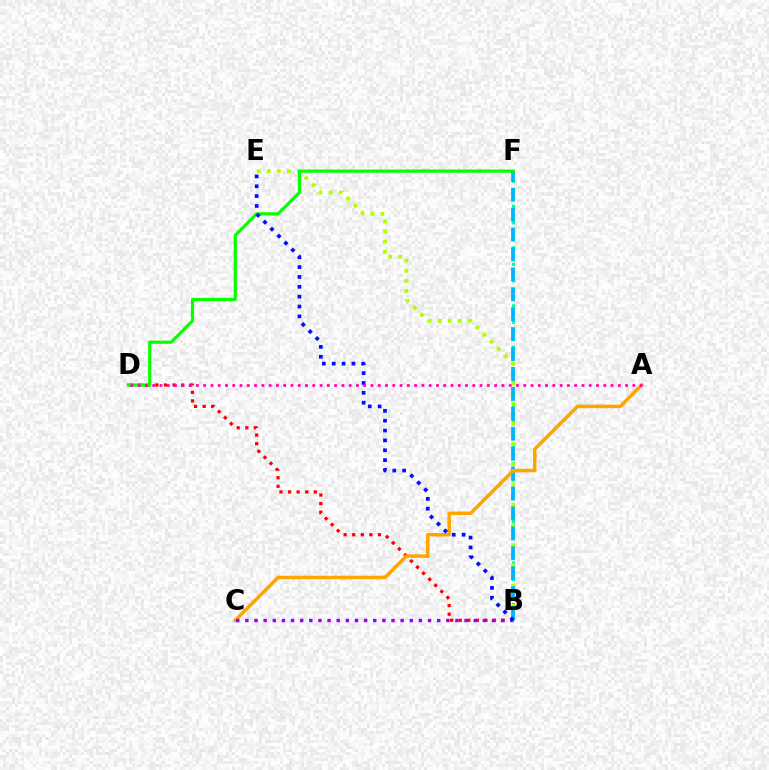{('B', 'D'): [{'color': '#ff0000', 'line_style': 'dotted', 'thickness': 2.33}], ('B', 'F'): [{'color': '#00ff9d', 'line_style': 'dotted', 'thickness': 2.25}, {'color': '#00b5ff', 'line_style': 'dashed', 'thickness': 2.71}], ('B', 'E'): [{'color': '#b3ff00', 'line_style': 'dotted', 'thickness': 2.75}, {'color': '#0010ff', 'line_style': 'dotted', 'thickness': 2.68}], ('A', 'C'): [{'color': '#ffa500', 'line_style': 'solid', 'thickness': 2.53}], ('D', 'F'): [{'color': '#08ff00', 'line_style': 'solid', 'thickness': 2.3}], ('B', 'C'): [{'color': '#9b00ff', 'line_style': 'dotted', 'thickness': 2.48}], ('A', 'D'): [{'color': '#ff00bd', 'line_style': 'dotted', 'thickness': 1.98}]}